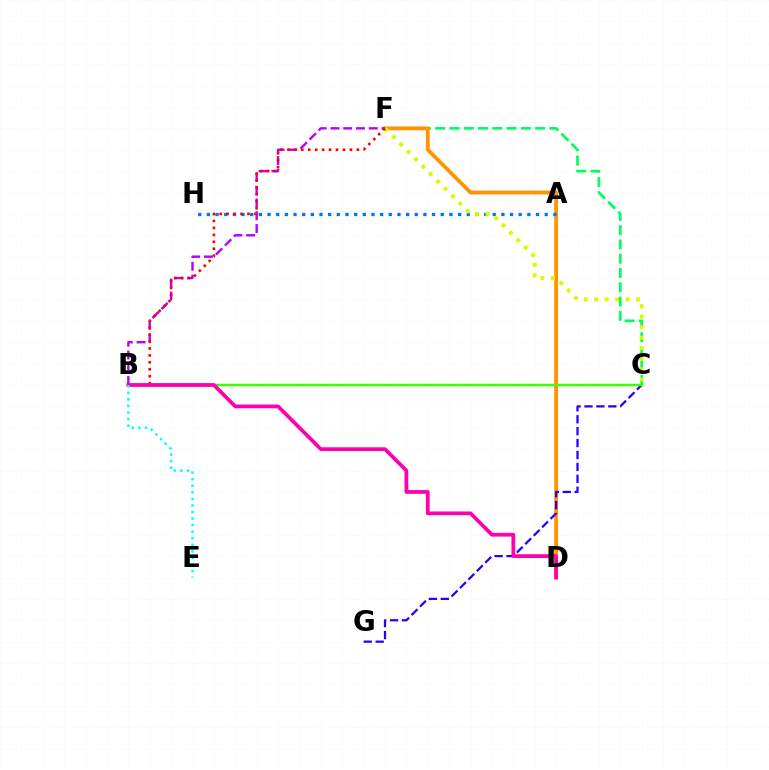{('C', 'F'): [{'color': '#00ff5c', 'line_style': 'dashed', 'thickness': 1.94}, {'color': '#d1ff00', 'line_style': 'dotted', 'thickness': 2.84}], ('D', 'F'): [{'color': '#ff9400', 'line_style': 'solid', 'thickness': 2.76}], ('A', 'H'): [{'color': '#0074ff', 'line_style': 'dotted', 'thickness': 2.35}], ('C', 'G'): [{'color': '#2500ff', 'line_style': 'dashed', 'thickness': 1.62}], ('B', 'F'): [{'color': '#b900ff', 'line_style': 'dashed', 'thickness': 1.73}, {'color': '#ff0000', 'line_style': 'dotted', 'thickness': 1.89}], ('B', 'C'): [{'color': '#3dff00', 'line_style': 'solid', 'thickness': 1.79}], ('B', 'D'): [{'color': '#ff00ac', 'line_style': 'solid', 'thickness': 2.7}], ('B', 'E'): [{'color': '#00fff6', 'line_style': 'dotted', 'thickness': 1.79}]}